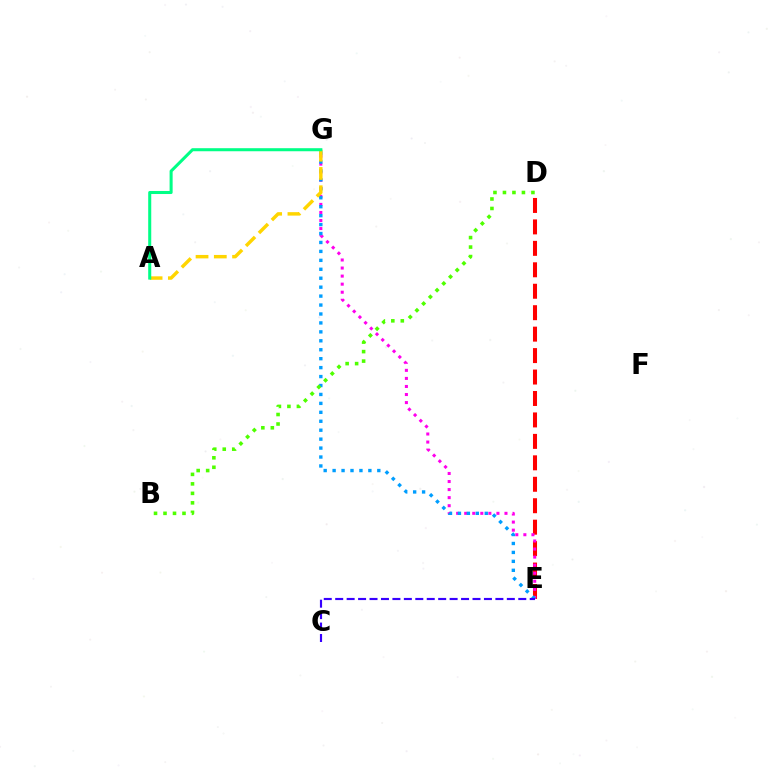{('D', 'E'): [{'color': '#ff0000', 'line_style': 'dashed', 'thickness': 2.91}], ('E', 'G'): [{'color': '#ff00ed', 'line_style': 'dotted', 'thickness': 2.19}, {'color': '#009eff', 'line_style': 'dotted', 'thickness': 2.43}], ('A', 'G'): [{'color': '#ffd500', 'line_style': 'dashed', 'thickness': 2.48}, {'color': '#00ff86', 'line_style': 'solid', 'thickness': 2.19}], ('C', 'E'): [{'color': '#3700ff', 'line_style': 'dashed', 'thickness': 1.55}], ('B', 'D'): [{'color': '#4fff00', 'line_style': 'dotted', 'thickness': 2.58}]}